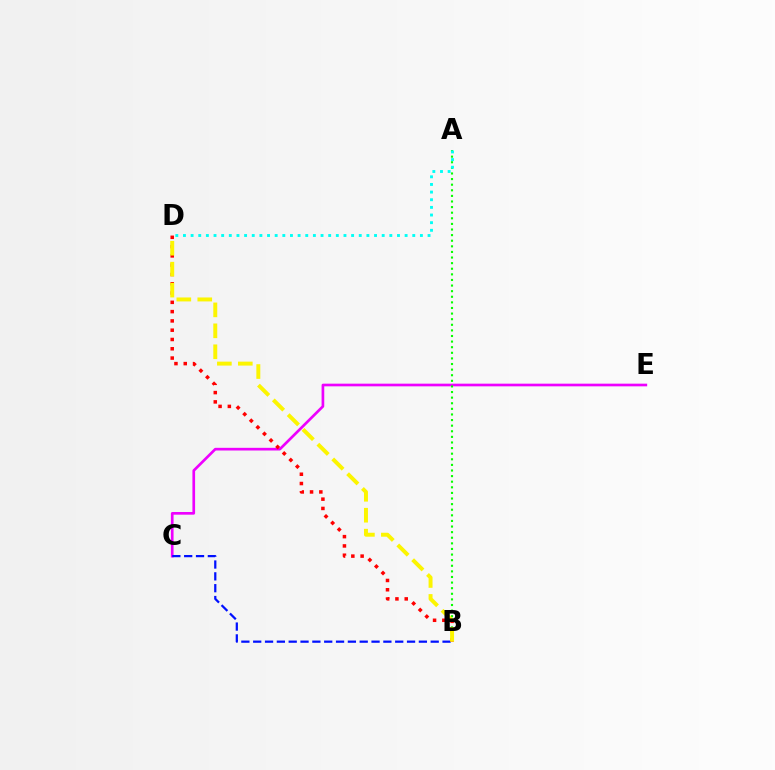{('C', 'E'): [{'color': '#ee00ff', 'line_style': 'solid', 'thickness': 1.93}], ('A', 'B'): [{'color': '#08ff00', 'line_style': 'dotted', 'thickness': 1.52}], ('B', 'C'): [{'color': '#0010ff', 'line_style': 'dashed', 'thickness': 1.61}], ('B', 'D'): [{'color': '#ff0000', 'line_style': 'dotted', 'thickness': 2.52}, {'color': '#fcf500', 'line_style': 'dashed', 'thickness': 2.84}], ('A', 'D'): [{'color': '#00fff6', 'line_style': 'dotted', 'thickness': 2.08}]}